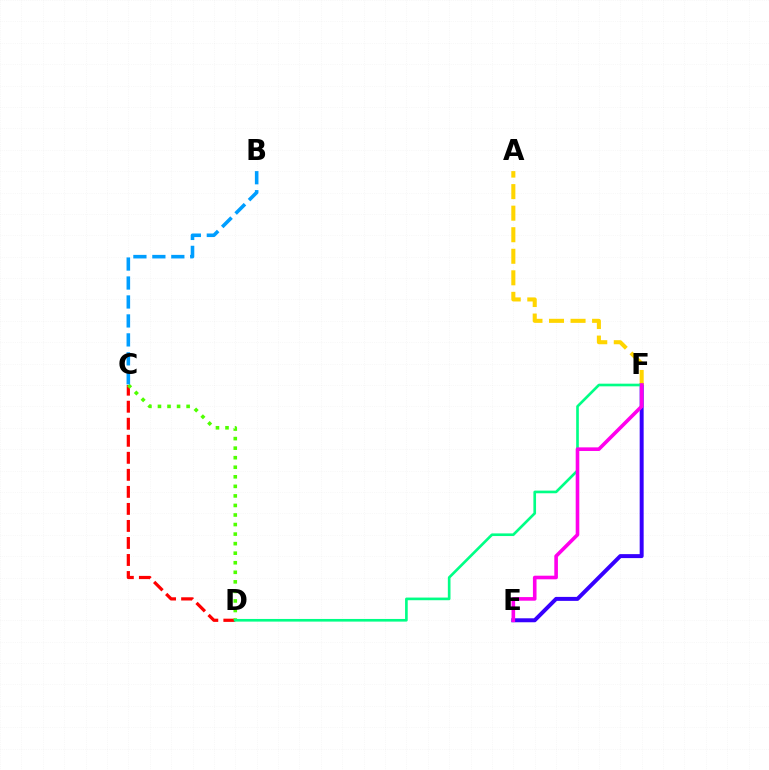{('E', 'F'): [{'color': '#3700ff', 'line_style': 'solid', 'thickness': 2.86}, {'color': '#ff00ed', 'line_style': 'solid', 'thickness': 2.6}], ('C', 'D'): [{'color': '#ff0000', 'line_style': 'dashed', 'thickness': 2.31}, {'color': '#4fff00', 'line_style': 'dotted', 'thickness': 2.59}], ('A', 'F'): [{'color': '#ffd500', 'line_style': 'dashed', 'thickness': 2.93}], ('D', 'F'): [{'color': '#00ff86', 'line_style': 'solid', 'thickness': 1.91}], ('B', 'C'): [{'color': '#009eff', 'line_style': 'dashed', 'thickness': 2.58}]}